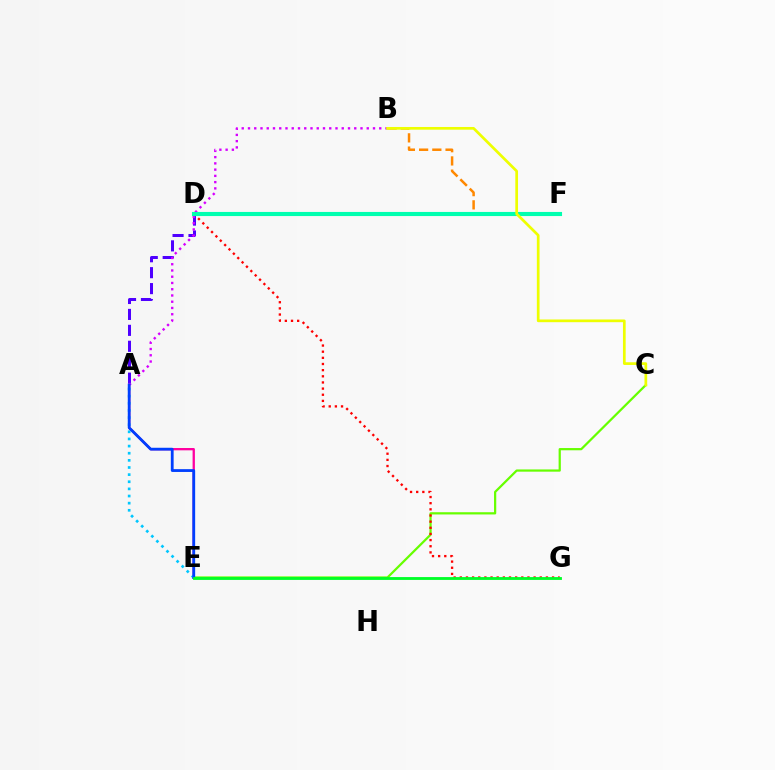{('C', 'E'): [{'color': '#66ff00', 'line_style': 'solid', 'thickness': 1.6}], ('A', 'D'): [{'color': '#4f00ff', 'line_style': 'dashed', 'thickness': 2.16}], ('B', 'F'): [{'color': '#ff8800', 'line_style': 'dashed', 'thickness': 1.8}], ('A', 'E'): [{'color': '#ff00a0', 'line_style': 'solid', 'thickness': 1.67}, {'color': '#00c7ff', 'line_style': 'dotted', 'thickness': 1.94}, {'color': '#003fff', 'line_style': 'solid', 'thickness': 2.02}], ('D', 'G'): [{'color': '#ff0000', 'line_style': 'dotted', 'thickness': 1.67}], ('A', 'B'): [{'color': '#d600ff', 'line_style': 'dotted', 'thickness': 1.7}], ('D', 'F'): [{'color': '#00ffaf', 'line_style': 'solid', 'thickness': 2.96}], ('B', 'C'): [{'color': '#eeff00', 'line_style': 'solid', 'thickness': 1.95}], ('E', 'G'): [{'color': '#00ff27', 'line_style': 'solid', 'thickness': 2.05}]}